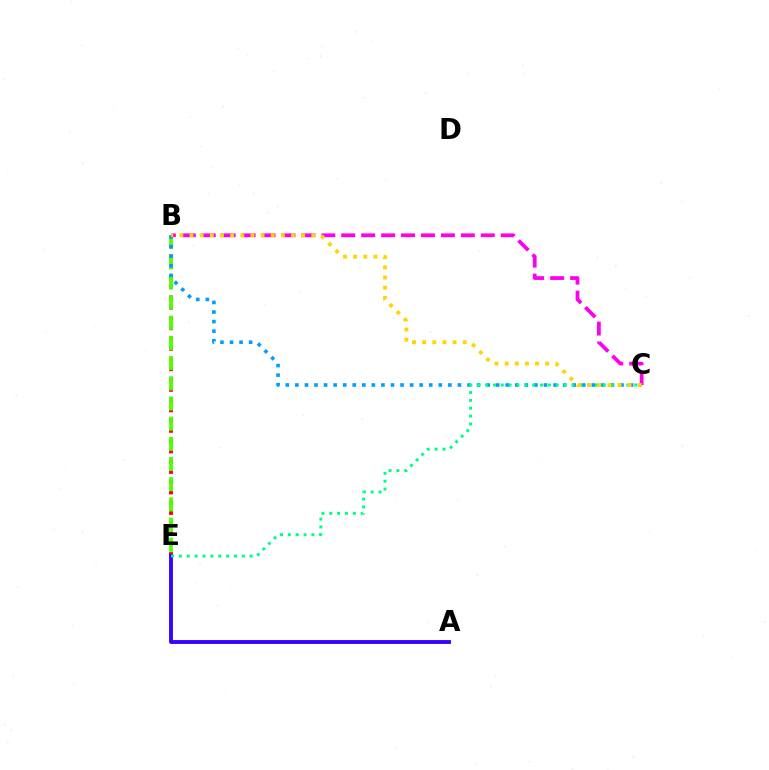{('B', 'E'): [{'color': '#ff0000', 'line_style': 'dotted', 'thickness': 2.79}, {'color': '#4fff00', 'line_style': 'dashed', 'thickness': 2.74}], ('A', 'E'): [{'color': '#3700ff', 'line_style': 'solid', 'thickness': 2.78}], ('B', 'C'): [{'color': '#009eff', 'line_style': 'dotted', 'thickness': 2.6}, {'color': '#ff00ed', 'line_style': 'dashed', 'thickness': 2.71}, {'color': '#ffd500', 'line_style': 'dotted', 'thickness': 2.76}], ('C', 'E'): [{'color': '#00ff86', 'line_style': 'dotted', 'thickness': 2.13}]}